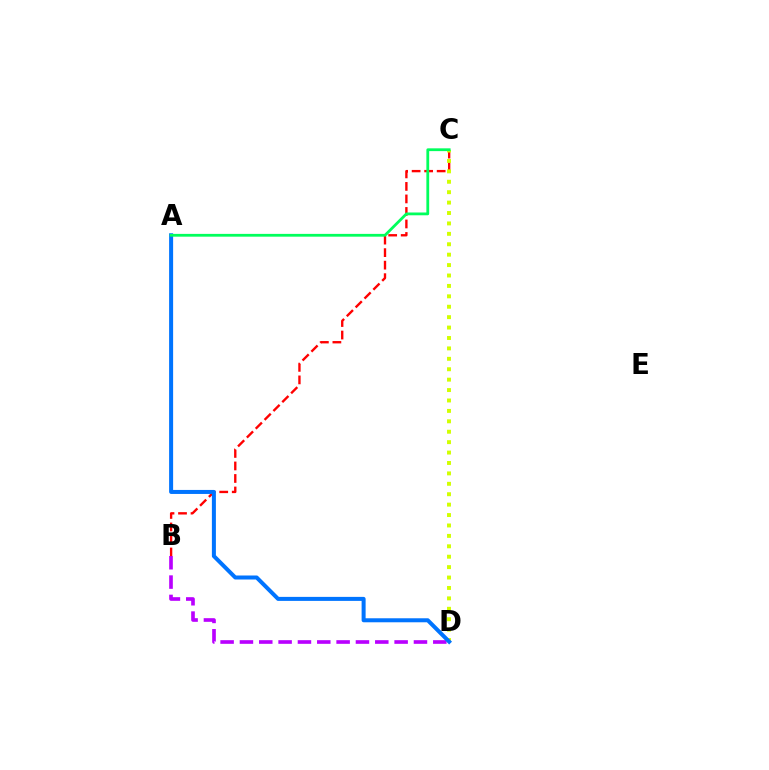{('B', 'D'): [{'color': '#b900ff', 'line_style': 'dashed', 'thickness': 2.63}], ('B', 'C'): [{'color': '#ff0000', 'line_style': 'dashed', 'thickness': 1.7}], ('C', 'D'): [{'color': '#d1ff00', 'line_style': 'dotted', 'thickness': 2.83}], ('A', 'D'): [{'color': '#0074ff', 'line_style': 'solid', 'thickness': 2.89}], ('A', 'C'): [{'color': '#00ff5c', 'line_style': 'solid', 'thickness': 2.01}]}